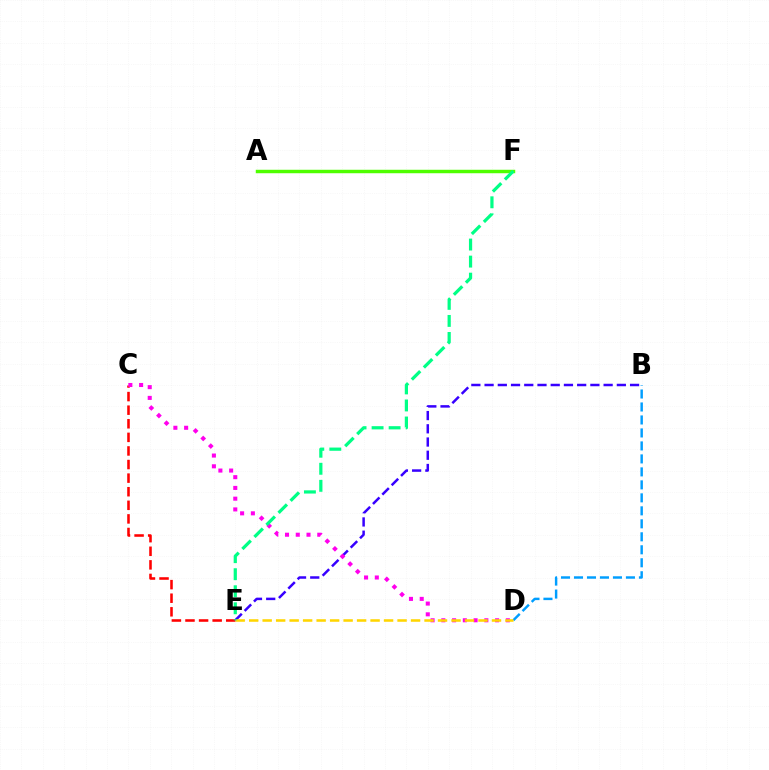{('C', 'E'): [{'color': '#ff0000', 'line_style': 'dashed', 'thickness': 1.85}], ('B', 'E'): [{'color': '#3700ff', 'line_style': 'dashed', 'thickness': 1.8}], ('B', 'D'): [{'color': '#009eff', 'line_style': 'dashed', 'thickness': 1.76}], ('A', 'F'): [{'color': '#4fff00', 'line_style': 'solid', 'thickness': 2.49}], ('C', 'D'): [{'color': '#ff00ed', 'line_style': 'dotted', 'thickness': 2.92}], ('D', 'E'): [{'color': '#ffd500', 'line_style': 'dashed', 'thickness': 1.83}], ('E', 'F'): [{'color': '#00ff86', 'line_style': 'dashed', 'thickness': 2.32}]}